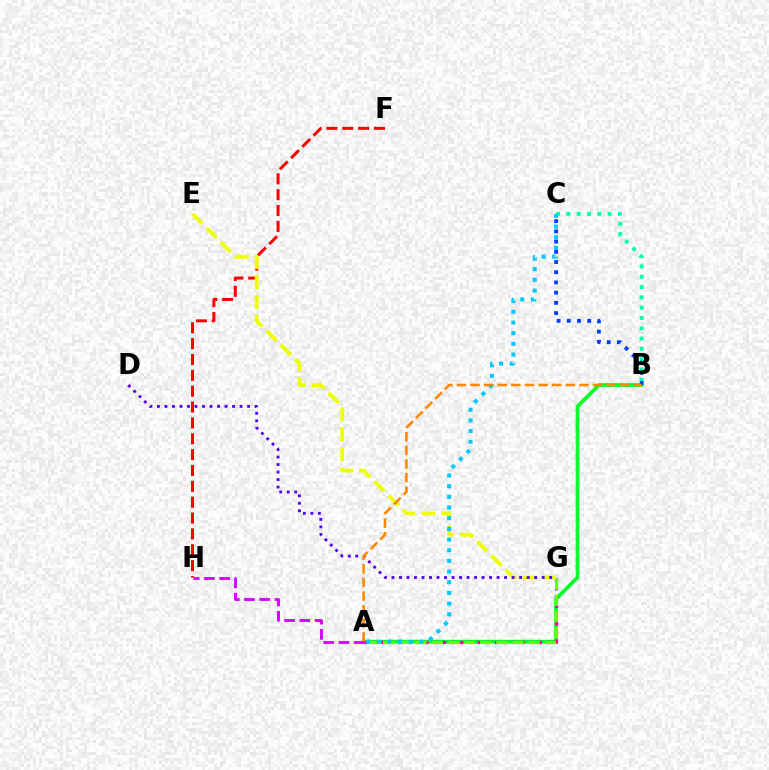{('B', 'C'): [{'color': '#00ffaf', 'line_style': 'dotted', 'thickness': 2.8}, {'color': '#003fff', 'line_style': 'dotted', 'thickness': 2.78}], ('A', 'B'): [{'color': '#00ff27', 'line_style': 'solid', 'thickness': 2.64}, {'color': '#ff8800', 'line_style': 'dashed', 'thickness': 1.85}], ('A', 'G'): [{'color': '#ff00a0', 'line_style': 'dotted', 'thickness': 2.37}, {'color': '#66ff00', 'line_style': 'dashed', 'thickness': 2.19}], ('F', 'H'): [{'color': '#ff0000', 'line_style': 'dashed', 'thickness': 2.15}], ('A', 'H'): [{'color': '#d600ff', 'line_style': 'dashed', 'thickness': 2.07}], ('E', 'G'): [{'color': '#eeff00', 'line_style': 'dashed', 'thickness': 2.72}], ('A', 'C'): [{'color': '#00c7ff', 'line_style': 'dotted', 'thickness': 2.9}], ('D', 'G'): [{'color': '#4f00ff', 'line_style': 'dotted', 'thickness': 2.04}]}